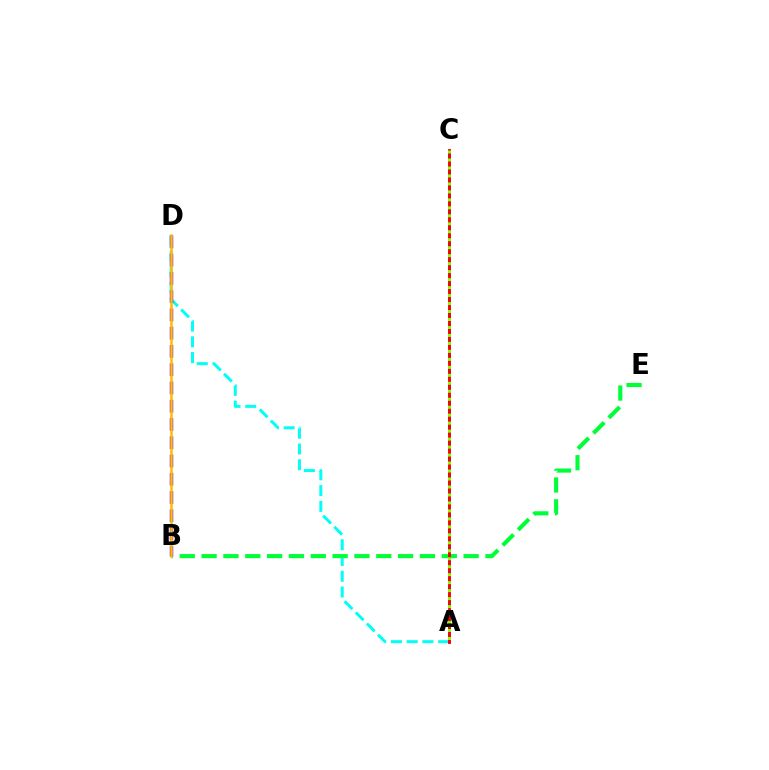{('A', 'D'): [{'color': '#00fff6', 'line_style': 'dashed', 'thickness': 2.14}], ('A', 'C'): [{'color': '#ff00cf', 'line_style': 'solid', 'thickness': 1.91}, {'color': '#004bff', 'line_style': 'dashed', 'thickness': 1.96}, {'color': '#ff0000', 'line_style': 'solid', 'thickness': 1.95}, {'color': '#84ff00', 'line_style': 'dotted', 'thickness': 2.17}], ('B', 'E'): [{'color': '#00ff39', 'line_style': 'dashed', 'thickness': 2.97}], ('B', 'D'): [{'color': '#7200ff', 'line_style': 'dashed', 'thickness': 2.48}, {'color': '#ffbd00', 'line_style': 'solid', 'thickness': 1.84}]}